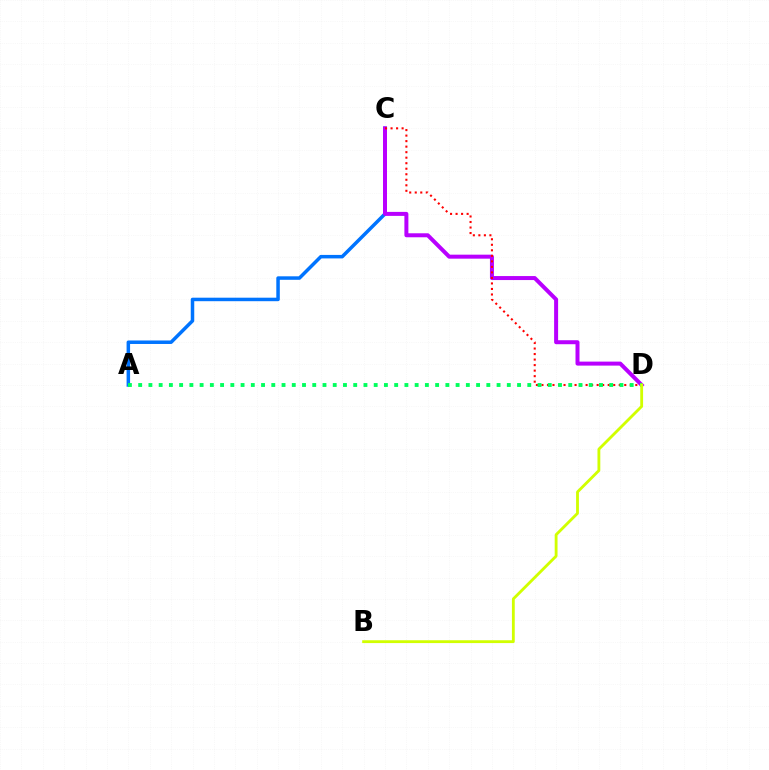{('A', 'C'): [{'color': '#0074ff', 'line_style': 'solid', 'thickness': 2.52}], ('C', 'D'): [{'color': '#b900ff', 'line_style': 'solid', 'thickness': 2.88}, {'color': '#ff0000', 'line_style': 'dotted', 'thickness': 1.5}], ('A', 'D'): [{'color': '#00ff5c', 'line_style': 'dotted', 'thickness': 2.78}], ('B', 'D'): [{'color': '#d1ff00', 'line_style': 'solid', 'thickness': 2.04}]}